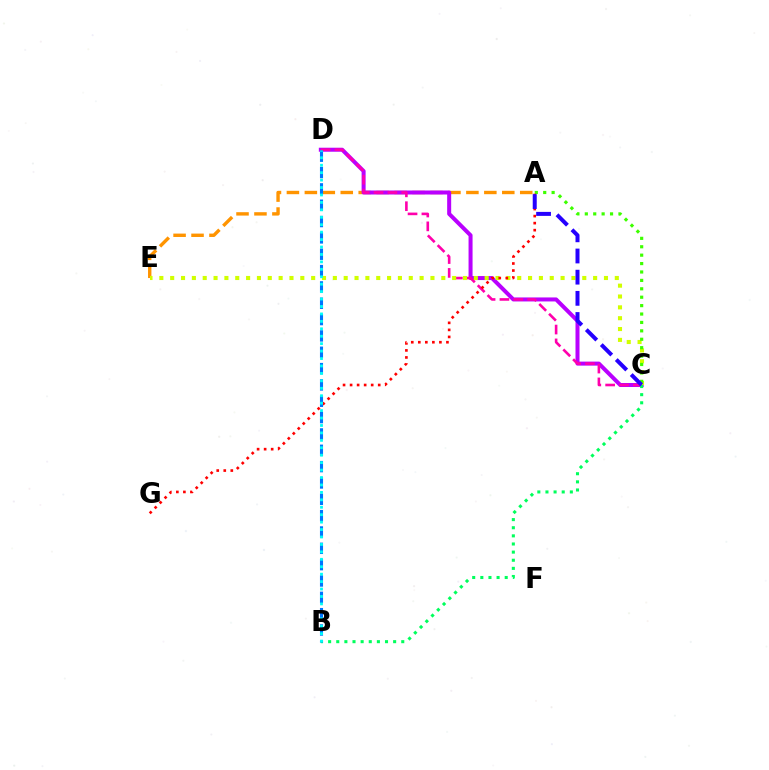{('A', 'E'): [{'color': '#ff9400', 'line_style': 'dashed', 'thickness': 2.44}], ('C', 'D'): [{'color': '#b900ff', 'line_style': 'solid', 'thickness': 2.89}, {'color': '#ff00ac', 'line_style': 'dashed', 'thickness': 1.88}], ('C', 'E'): [{'color': '#d1ff00', 'line_style': 'dotted', 'thickness': 2.95}], ('B', 'C'): [{'color': '#00ff5c', 'line_style': 'dotted', 'thickness': 2.21}], ('A', 'C'): [{'color': '#3dff00', 'line_style': 'dotted', 'thickness': 2.28}, {'color': '#2500ff', 'line_style': 'dashed', 'thickness': 2.88}], ('A', 'G'): [{'color': '#ff0000', 'line_style': 'dotted', 'thickness': 1.91}], ('B', 'D'): [{'color': '#0074ff', 'line_style': 'dashed', 'thickness': 2.22}, {'color': '#00fff6', 'line_style': 'dotted', 'thickness': 2.02}]}